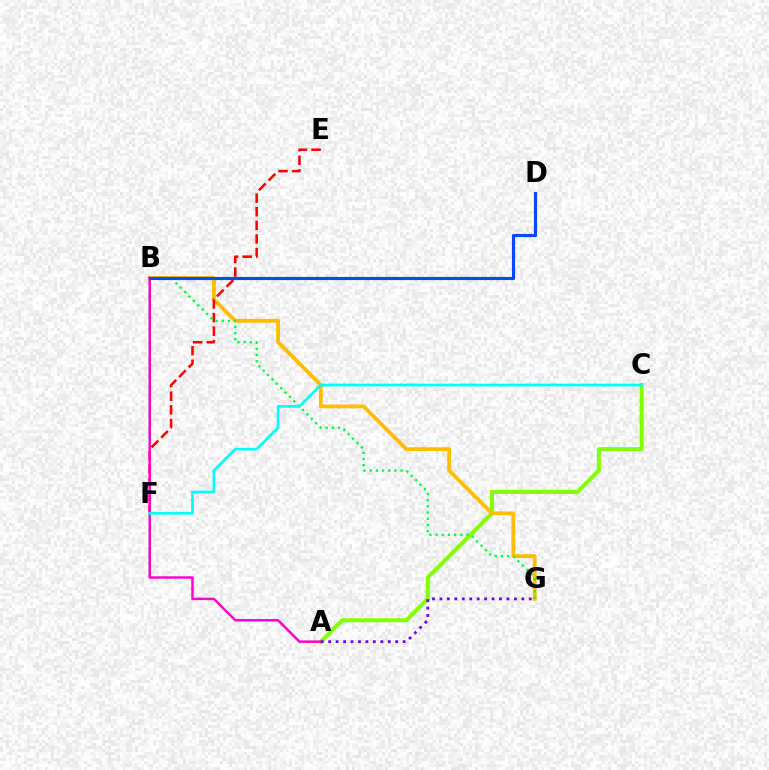{('A', 'C'): [{'color': '#84ff00', 'line_style': 'solid', 'thickness': 2.93}], ('B', 'G'): [{'color': '#ffbd00', 'line_style': 'solid', 'thickness': 2.76}, {'color': '#00ff39', 'line_style': 'dotted', 'thickness': 1.68}], ('E', 'F'): [{'color': '#ff0000', 'line_style': 'dashed', 'thickness': 1.85}], ('A', 'B'): [{'color': '#ff00cf', 'line_style': 'solid', 'thickness': 1.78}], ('B', 'D'): [{'color': '#004bff', 'line_style': 'solid', 'thickness': 2.27}], ('A', 'G'): [{'color': '#7200ff', 'line_style': 'dotted', 'thickness': 2.02}], ('C', 'F'): [{'color': '#00fff6', 'line_style': 'solid', 'thickness': 1.93}]}